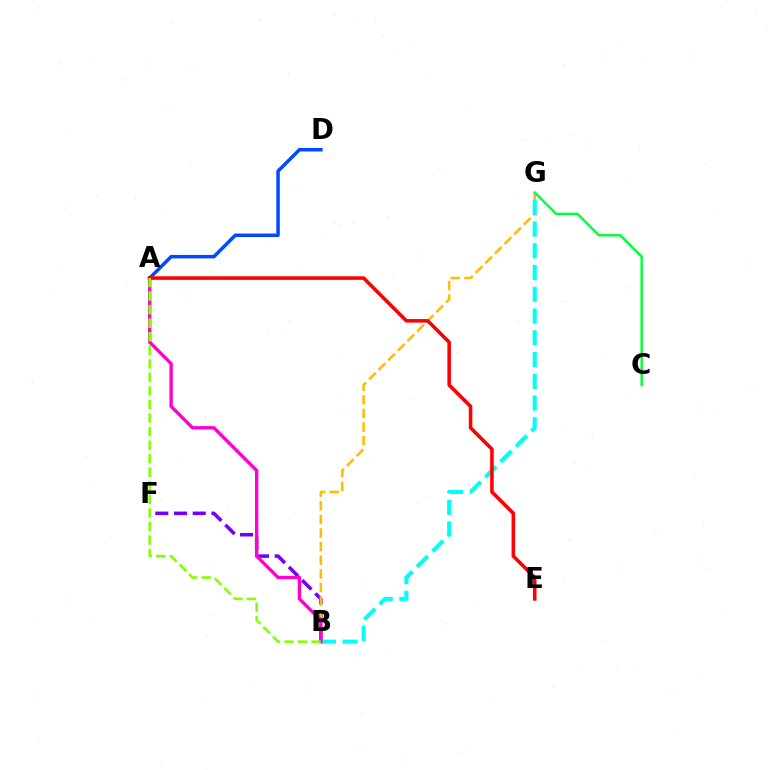{('A', 'D'): [{'color': '#004bff', 'line_style': 'solid', 'thickness': 2.52}], ('B', 'F'): [{'color': '#7200ff', 'line_style': 'dashed', 'thickness': 2.54}], ('B', 'G'): [{'color': '#ffbd00', 'line_style': 'dashed', 'thickness': 1.85}, {'color': '#00fff6', 'line_style': 'dashed', 'thickness': 2.95}], ('C', 'G'): [{'color': '#00ff39', 'line_style': 'solid', 'thickness': 1.76}], ('A', 'B'): [{'color': '#ff00cf', 'line_style': 'solid', 'thickness': 2.41}, {'color': '#84ff00', 'line_style': 'dashed', 'thickness': 1.84}], ('A', 'E'): [{'color': '#ff0000', 'line_style': 'solid', 'thickness': 2.56}]}